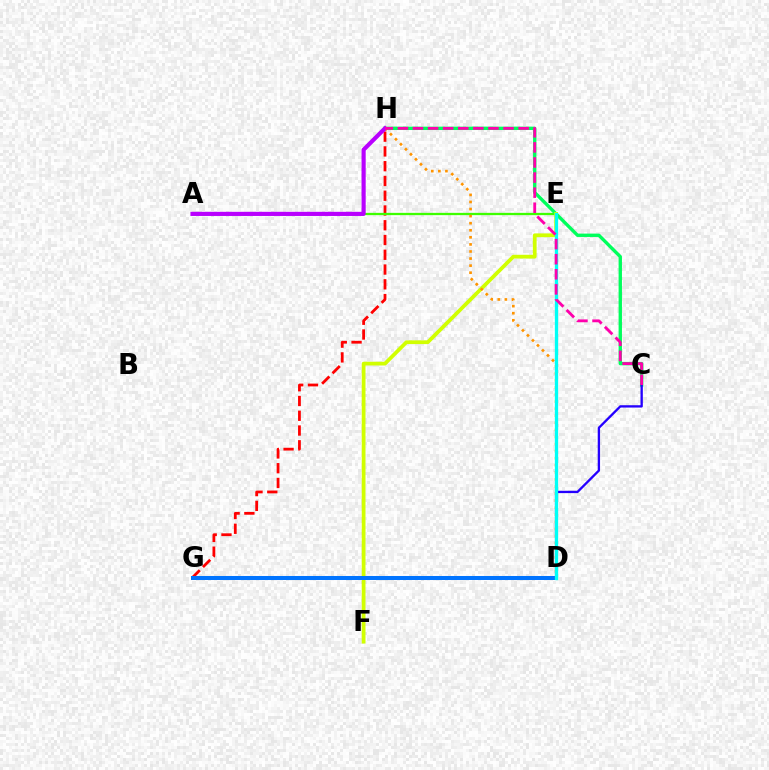{('G', 'H'): [{'color': '#ff0000', 'line_style': 'dashed', 'thickness': 2.01}], ('A', 'E'): [{'color': '#3dff00', 'line_style': 'solid', 'thickness': 1.65}], ('C', 'H'): [{'color': '#00ff5c', 'line_style': 'solid', 'thickness': 2.42}, {'color': '#ff00ac', 'line_style': 'dashed', 'thickness': 2.05}], ('E', 'F'): [{'color': '#d1ff00', 'line_style': 'solid', 'thickness': 2.71}], ('D', 'G'): [{'color': '#0074ff', 'line_style': 'solid', 'thickness': 2.89}], ('C', 'D'): [{'color': '#2500ff', 'line_style': 'solid', 'thickness': 1.68}], ('D', 'H'): [{'color': '#ff9400', 'line_style': 'dotted', 'thickness': 1.92}], ('A', 'H'): [{'color': '#b900ff', 'line_style': 'solid', 'thickness': 2.99}], ('D', 'E'): [{'color': '#00fff6', 'line_style': 'solid', 'thickness': 2.38}]}